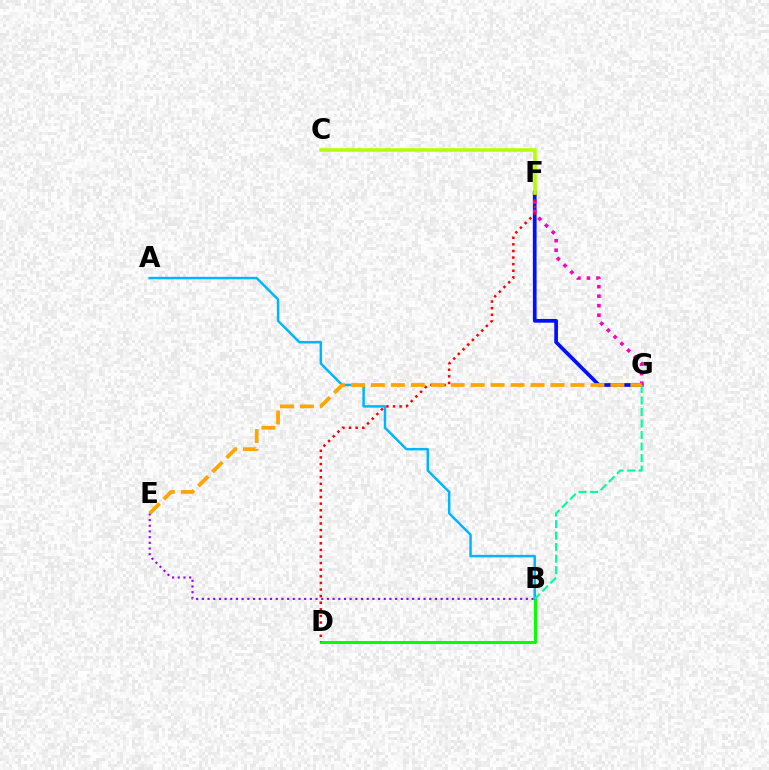{('B', 'D'): [{'color': '#08ff00', 'line_style': 'solid', 'thickness': 2.16}], ('B', 'E'): [{'color': '#9b00ff', 'line_style': 'dotted', 'thickness': 1.54}], ('F', 'G'): [{'color': '#0010ff', 'line_style': 'solid', 'thickness': 2.67}, {'color': '#ff00bd', 'line_style': 'dotted', 'thickness': 2.59}], ('A', 'B'): [{'color': '#00b5ff', 'line_style': 'solid', 'thickness': 1.78}], ('D', 'F'): [{'color': '#ff0000', 'line_style': 'dotted', 'thickness': 1.8}], ('B', 'G'): [{'color': '#00ff9d', 'line_style': 'dashed', 'thickness': 1.56}], ('E', 'G'): [{'color': '#ffa500', 'line_style': 'dashed', 'thickness': 2.71}], ('C', 'F'): [{'color': '#b3ff00', 'line_style': 'solid', 'thickness': 2.56}]}